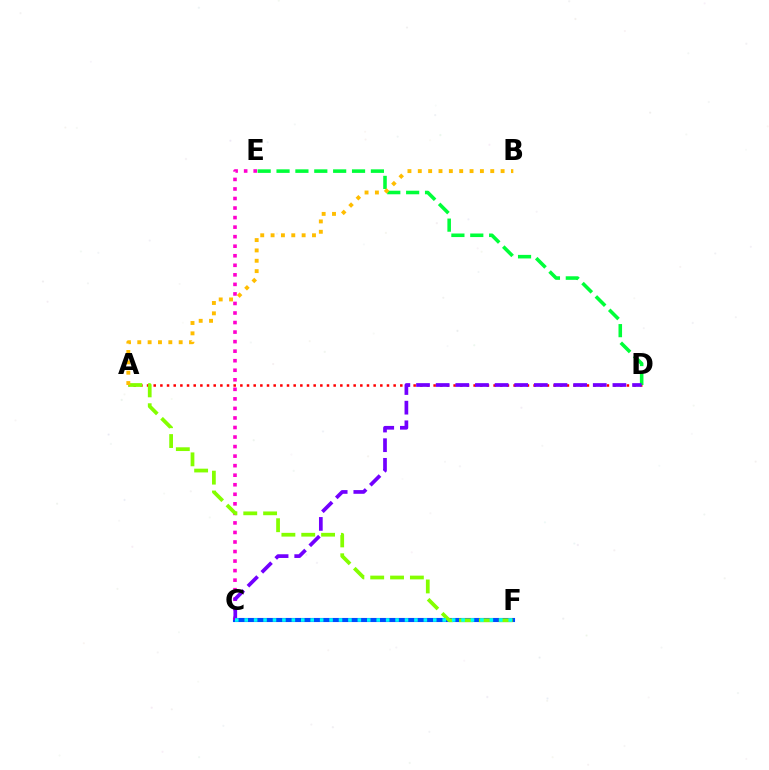{('C', 'F'): [{'color': '#004bff', 'line_style': 'solid', 'thickness': 2.95}, {'color': '#00fff6', 'line_style': 'dotted', 'thickness': 2.56}], ('A', 'D'): [{'color': '#ff0000', 'line_style': 'dotted', 'thickness': 1.81}], ('C', 'E'): [{'color': '#ff00cf', 'line_style': 'dotted', 'thickness': 2.59}], ('D', 'E'): [{'color': '#00ff39', 'line_style': 'dashed', 'thickness': 2.56}], ('A', 'F'): [{'color': '#84ff00', 'line_style': 'dashed', 'thickness': 2.7}], ('A', 'B'): [{'color': '#ffbd00', 'line_style': 'dotted', 'thickness': 2.81}], ('C', 'D'): [{'color': '#7200ff', 'line_style': 'dashed', 'thickness': 2.67}]}